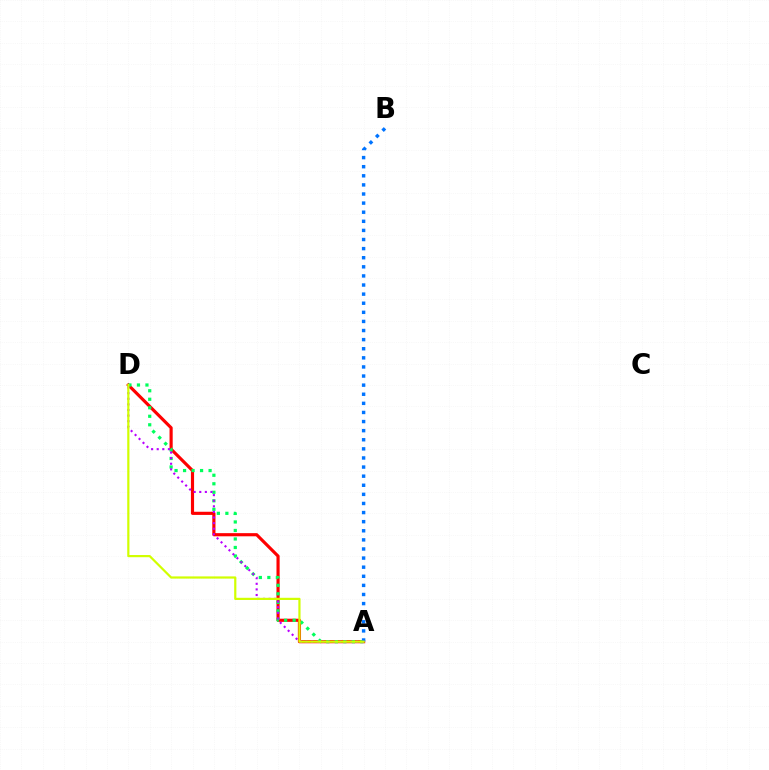{('A', 'D'): [{'color': '#ff0000', 'line_style': 'solid', 'thickness': 2.27}, {'color': '#00ff5c', 'line_style': 'dotted', 'thickness': 2.31}, {'color': '#b900ff', 'line_style': 'dotted', 'thickness': 1.52}, {'color': '#d1ff00', 'line_style': 'solid', 'thickness': 1.59}], ('A', 'B'): [{'color': '#0074ff', 'line_style': 'dotted', 'thickness': 2.47}]}